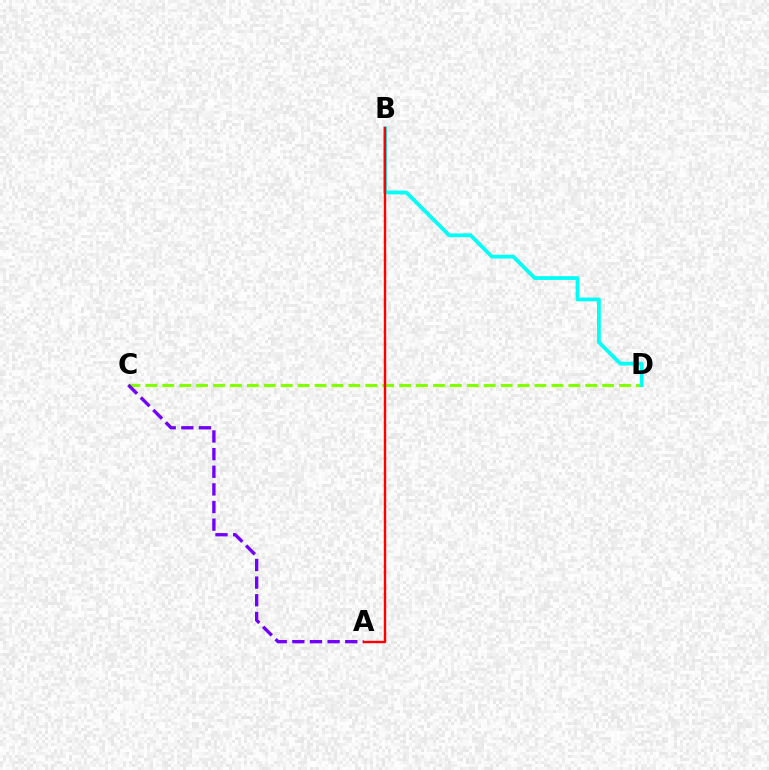{('C', 'D'): [{'color': '#84ff00', 'line_style': 'dashed', 'thickness': 2.3}], ('A', 'C'): [{'color': '#7200ff', 'line_style': 'dashed', 'thickness': 2.4}], ('B', 'D'): [{'color': '#00fff6', 'line_style': 'solid', 'thickness': 2.72}], ('A', 'B'): [{'color': '#ff0000', 'line_style': 'solid', 'thickness': 1.73}]}